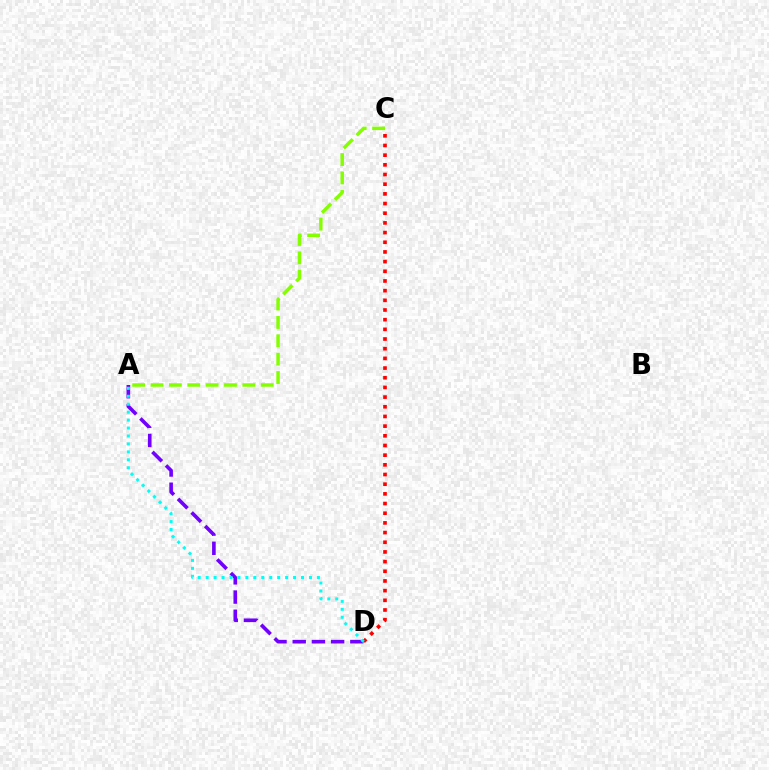{('A', 'D'): [{'color': '#7200ff', 'line_style': 'dashed', 'thickness': 2.61}, {'color': '#00fff6', 'line_style': 'dotted', 'thickness': 2.16}], ('C', 'D'): [{'color': '#ff0000', 'line_style': 'dotted', 'thickness': 2.63}], ('A', 'C'): [{'color': '#84ff00', 'line_style': 'dashed', 'thickness': 2.49}]}